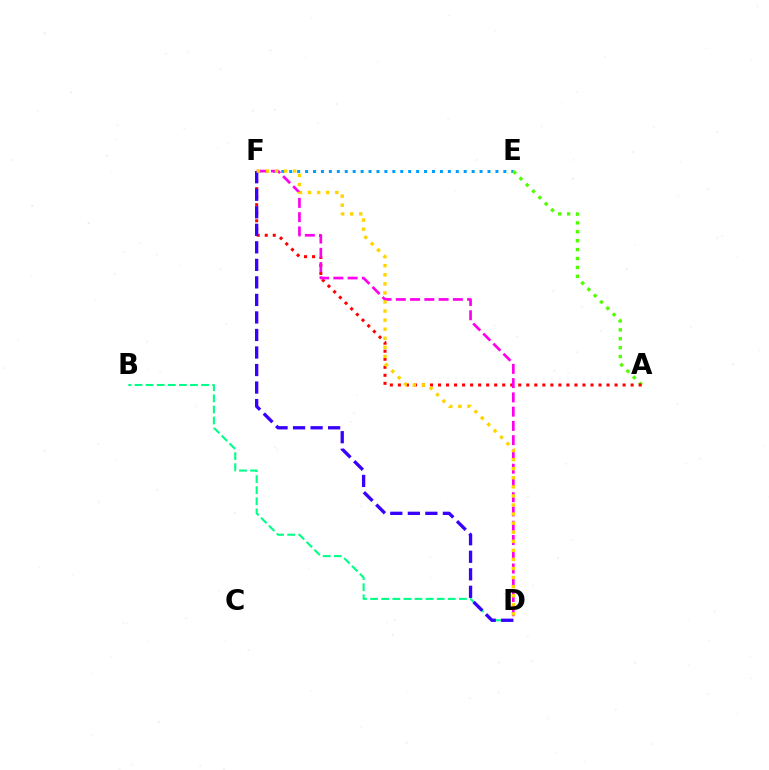{('E', 'F'): [{'color': '#009eff', 'line_style': 'dotted', 'thickness': 2.15}], ('A', 'E'): [{'color': '#4fff00', 'line_style': 'dotted', 'thickness': 2.42}], ('A', 'F'): [{'color': '#ff0000', 'line_style': 'dotted', 'thickness': 2.18}], ('D', 'F'): [{'color': '#ff00ed', 'line_style': 'dashed', 'thickness': 1.94}, {'color': '#3700ff', 'line_style': 'dashed', 'thickness': 2.38}, {'color': '#ffd500', 'line_style': 'dotted', 'thickness': 2.46}], ('B', 'D'): [{'color': '#00ff86', 'line_style': 'dashed', 'thickness': 1.51}]}